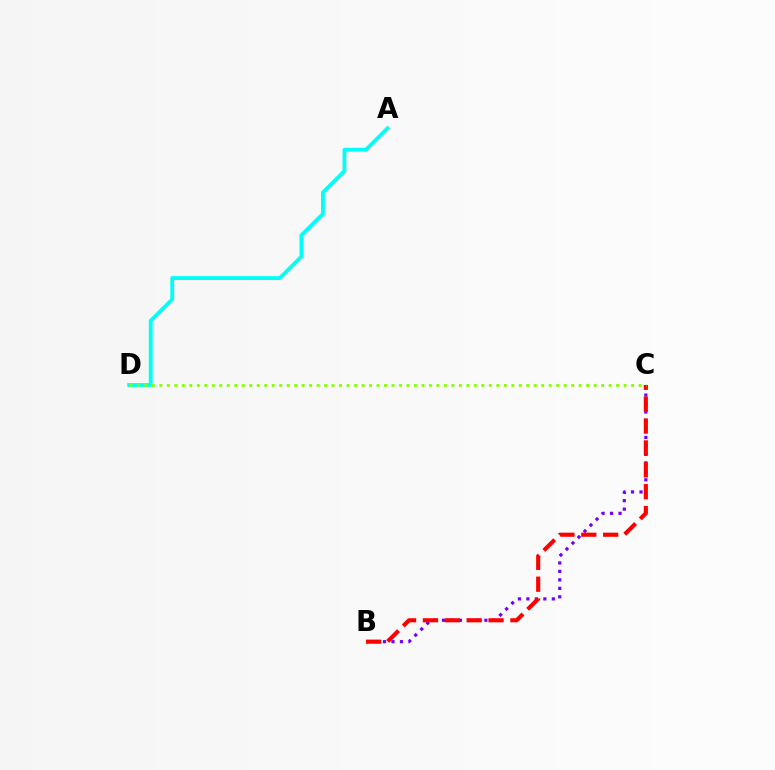{('B', 'C'): [{'color': '#7200ff', 'line_style': 'dotted', 'thickness': 2.3}, {'color': '#ff0000', 'line_style': 'dashed', 'thickness': 2.97}], ('A', 'D'): [{'color': '#00fff6', 'line_style': 'solid', 'thickness': 2.77}], ('C', 'D'): [{'color': '#84ff00', 'line_style': 'dotted', 'thickness': 2.03}]}